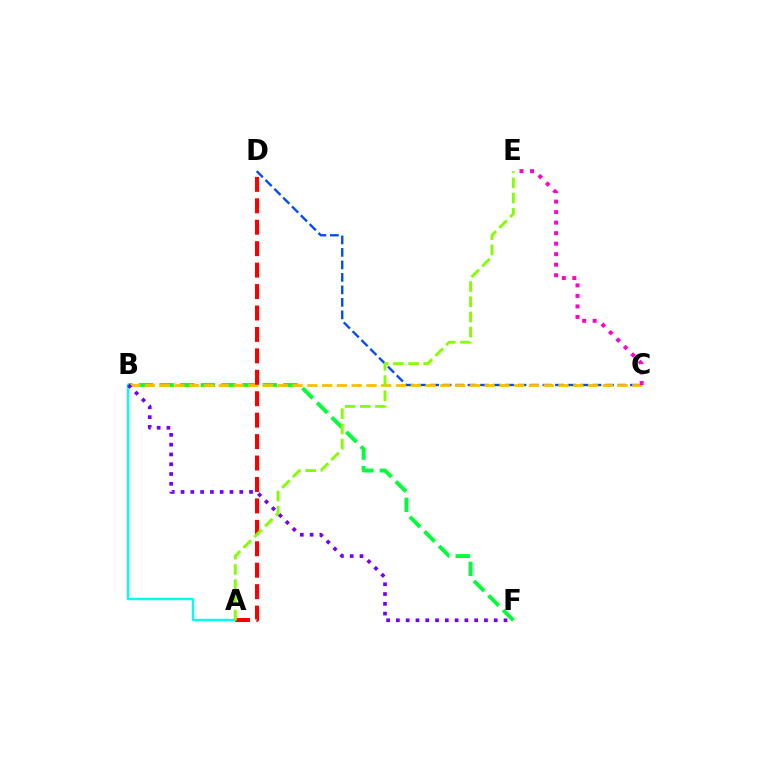{('B', 'F'): [{'color': '#00ff39', 'line_style': 'dashed', 'thickness': 2.8}, {'color': '#7200ff', 'line_style': 'dotted', 'thickness': 2.66}], ('C', 'D'): [{'color': '#004bff', 'line_style': 'dashed', 'thickness': 1.7}], ('B', 'C'): [{'color': '#ffbd00', 'line_style': 'dashed', 'thickness': 2.01}], ('A', 'D'): [{'color': '#ff0000', 'line_style': 'dashed', 'thickness': 2.91}], ('A', 'B'): [{'color': '#00fff6', 'line_style': 'solid', 'thickness': 1.72}], ('C', 'E'): [{'color': '#ff00cf', 'line_style': 'dotted', 'thickness': 2.86}], ('A', 'E'): [{'color': '#84ff00', 'line_style': 'dashed', 'thickness': 2.06}]}